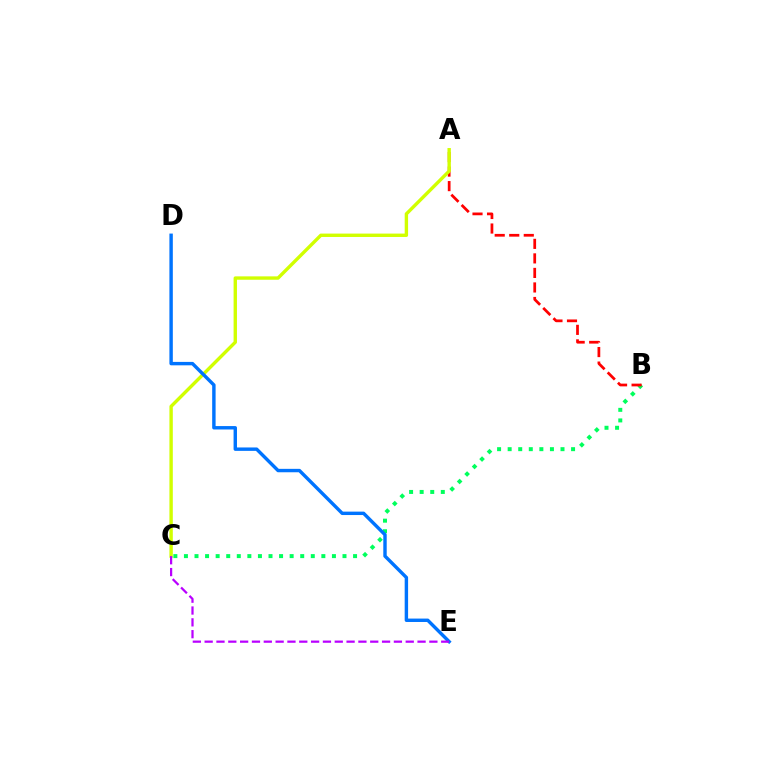{('B', 'C'): [{'color': '#00ff5c', 'line_style': 'dotted', 'thickness': 2.87}], ('A', 'B'): [{'color': '#ff0000', 'line_style': 'dashed', 'thickness': 1.97}], ('A', 'C'): [{'color': '#d1ff00', 'line_style': 'solid', 'thickness': 2.44}], ('D', 'E'): [{'color': '#0074ff', 'line_style': 'solid', 'thickness': 2.46}], ('C', 'E'): [{'color': '#b900ff', 'line_style': 'dashed', 'thickness': 1.61}]}